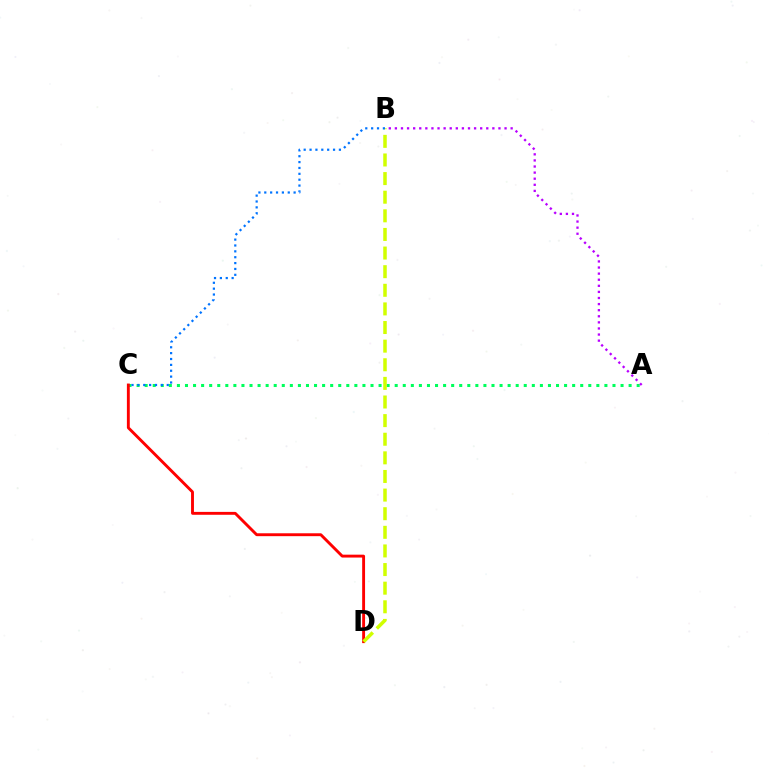{('A', 'C'): [{'color': '#00ff5c', 'line_style': 'dotted', 'thickness': 2.19}], ('C', 'D'): [{'color': '#ff0000', 'line_style': 'solid', 'thickness': 2.08}], ('B', 'D'): [{'color': '#d1ff00', 'line_style': 'dashed', 'thickness': 2.53}], ('B', 'C'): [{'color': '#0074ff', 'line_style': 'dotted', 'thickness': 1.6}], ('A', 'B'): [{'color': '#b900ff', 'line_style': 'dotted', 'thickness': 1.66}]}